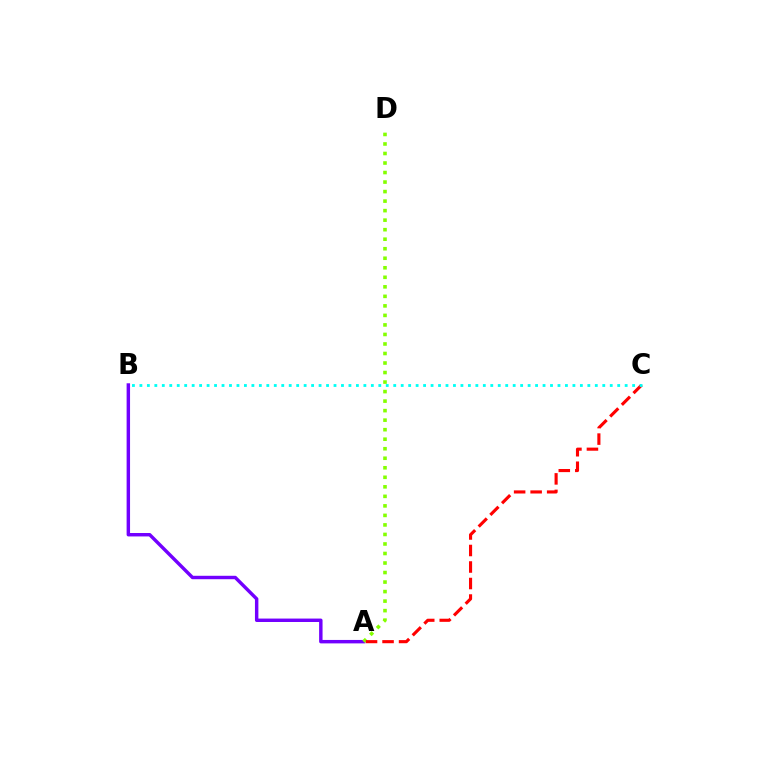{('A', 'B'): [{'color': '#7200ff', 'line_style': 'solid', 'thickness': 2.47}], ('A', 'D'): [{'color': '#84ff00', 'line_style': 'dotted', 'thickness': 2.59}], ('A', 'C'): [{'color': '#ff0000', 'line_style': 'dashed', 'thickness': 2.24}], ('B', 'C'): [{'color': '#00fff6', 'line_style': 'dotted', 'thickness': 2.03}]}